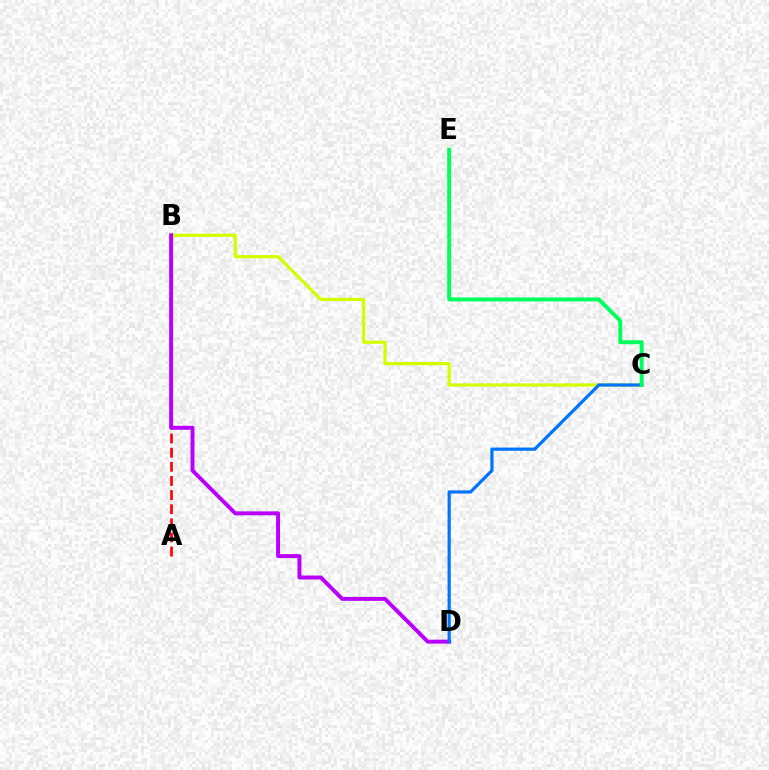{('B', 'C'): [{'color': '#d1ff00', 'line_style': 'solid', 'thickness': 2.3}], ('A', 'B'): [{'color': '#ff0000', 'line_style': 'dashed', 'thickness': 1.92}], ('B', 'D'): [{'color': '#b900ff', 'line_style': 'solid', 'thickness': 2.84}], ('C', 'D'): [{'color': '#0074ff', 'line_style': 'solid', 'thickness': 2.31}], ('C', 'E'): [{'color': '#00ff5c', 'line_style': 'solid', 'thickness': 2.83}]}